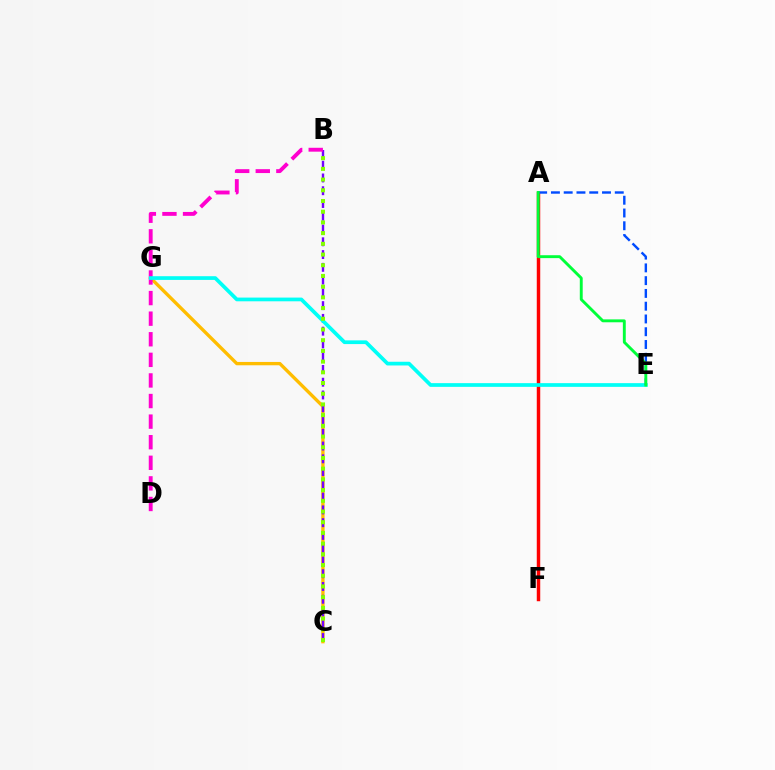{('C', 'G'): [{'color': '#ffbd00', 'line_style': 'solid', 'thickness': 2.4}], ('B', 'C'): [{'color': '#7200ff', 'line_style': 'dashed', 'thickness': 1.73}, {'color': '#84ff00', 'line_style': 'dotted', 'thickness': 2.91}], ('A', 'F'): [{'color': '#ff0000', 'line_style': 'solid', 'thickness': 2.49}], ('B', 'D'): [{'color': '#ff00cf', 'line_style': 'dashed', 'thickness': 2.8}], ('E', 'G'): [{'color': '#00fff6', 'line_style': 'solid', 'thickness': 2.67}], ('A', 'E'): [{'color': '#004bff', 'line_style': 'dashed', 'thickness': 1.73}, {'color': '#00ff39', 'line_style': 'solid', 'thickness': 2.09}]}